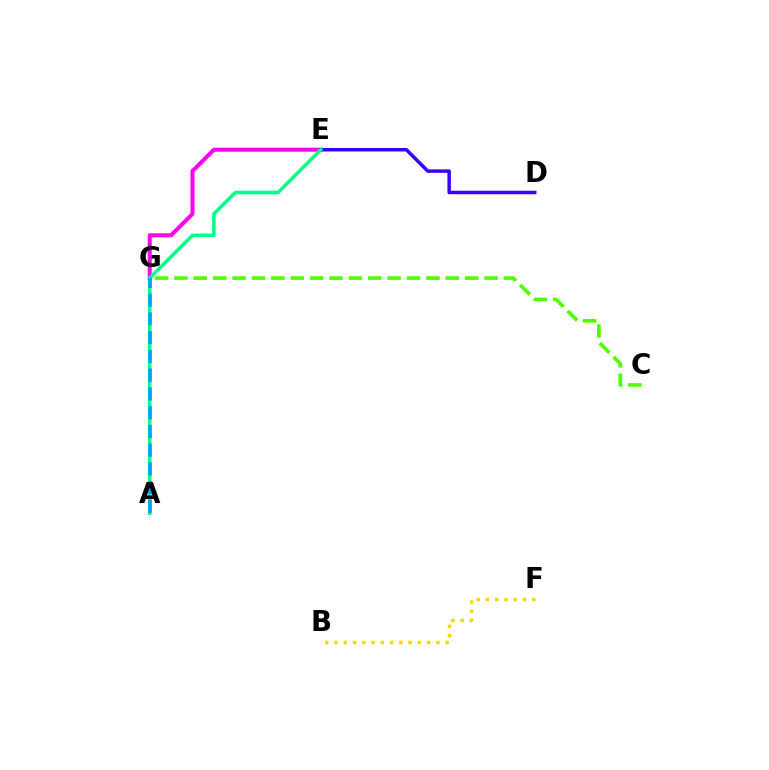{('B', 'F'): [{'color': '#ffd500', 'line_style': 'dotted', 'thickness': 2.52}], ('A', 'G'): [{'color': '#ff0000', 'line_style': 'solid', 'thickness': 1.56}, {'color': '#009eff', 'line_style': 'dashed', 'thickness': 2.55}], ('E', 'G'): [{'color': '#ff00ed', 'line_style': 'solid', 'thickness': 2.88}], ('D', 'E'): [{'color': '#3700ff', 'line_style': 'solid', 'thickness': 2.51}], ('C', 'G'): [{'color': '#4fff00', 'line_style': 'dashed', 'thickness': 2.63}], ('A', 'E'): [{'color': '#00ff86', 'line_style': 'solid', 'thickness': 2.52}]}